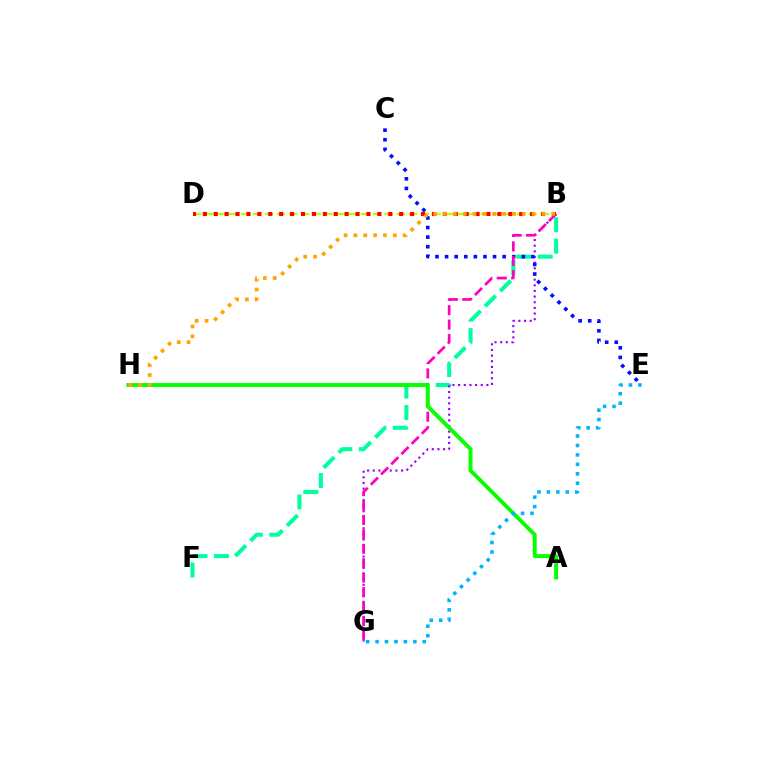{('B', 'F'): [{'color': '#00ff9d', 'line_style': 'dashed', 'thickness': 2.91}], ('B', 'G'): [{'color': '#9b00ff', 'line_style': 'dotted', 'thickness': 1.54}, {'color': '#ff00bd', 'line_style': 'dashed', 'thickness': 1.96}], ('C', 'E'): [{'color': '#0010ff', 'line_style': 'dotted', 'thickness': 2.61}], ('A', 'H'): [{'color': '#08ff00', 'line_style': 'solid', 'thickness': 2.82}], ('E', 'G'): [{'color': '#00b5ff', 'line_style': 'dotted', 'thickness': 2.57}], ('B', 'D'): [{'color': '#b3ff00', 'line_style': 'dashed', 'thickness': 1.63}, {'color': '#ff0000', 'line_style': 'dotted', 'thickness': 2.96}], ('B', 'H'): [{'color': '#ffa500', 'line_style': 'dotted', 'thickness': 2.67}]}